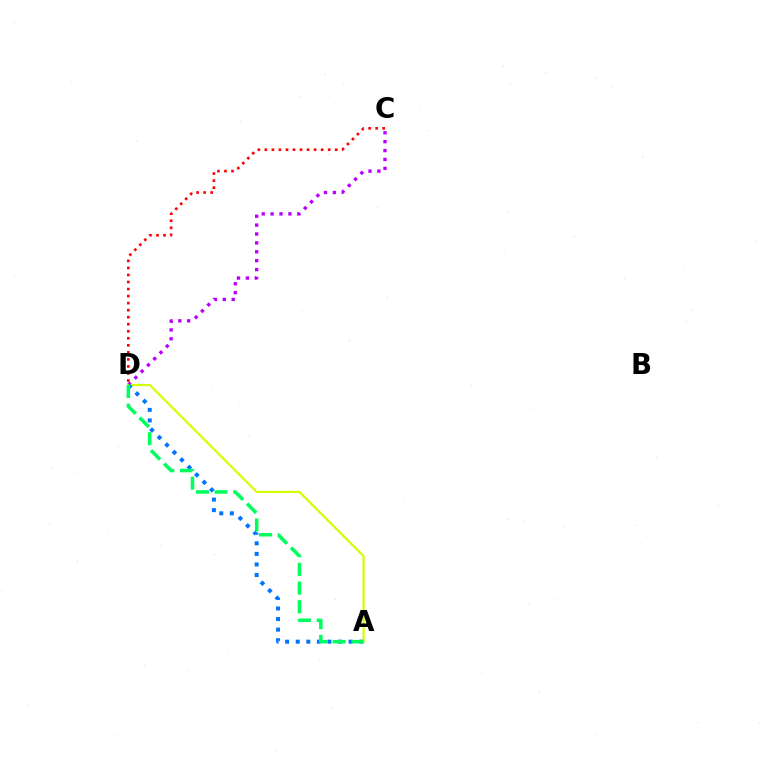{('C', 'D'): [{'color': '#b900ff', 'line_style': 'dotted', 'thickness': 2.42}, {'color': '#ff0000', 'line_style': 'dotted', 'thickness': 1.91}], ('A', 'D'): [{'color': '#d1ff00', 'line_style': 'solid', 'thickness': 1.58}, {'color': '#0074ff', 'line_style': 'dotted', 'thickness': 2.87}, {'color': '#00ff5c', 'line_style': 'dashed', 'thickness': 2.54}]}